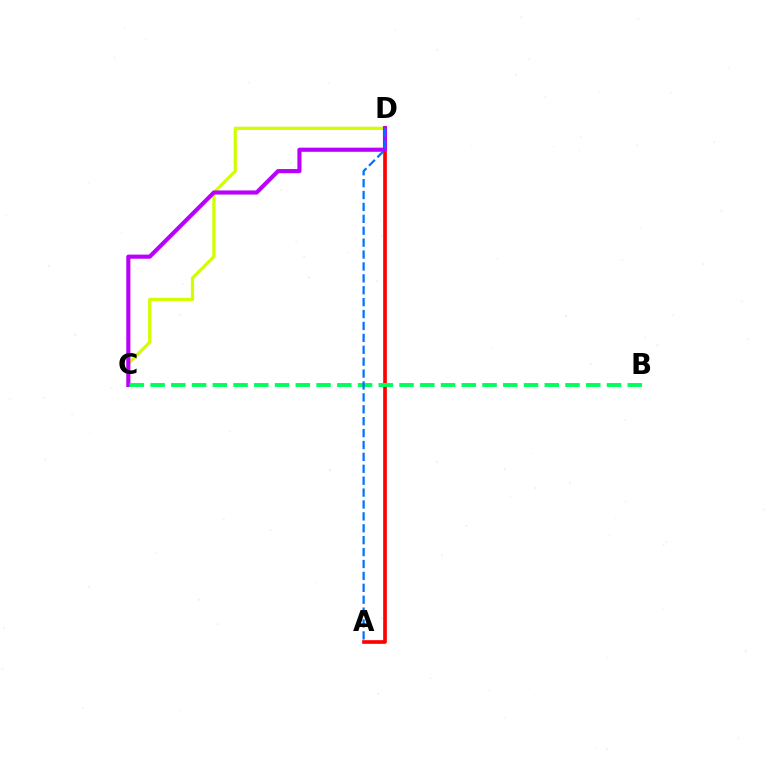{('C', 'D'): [{'color': '#d1ff00', 'line_style': 'solid', 'thickness': 2.33}, {'color': '#b900ff', 'line_style': 'solid', 'thickness': 2.97}], ('A', 'D'): [{'color': '#ff0000', 'line_style': 'solid', 'thickness': 2.63}, {'color': '#0074ff', 'line_style': 'dashed', 'thickness': 1.62}], ('B', 'C'): [{'color': '#00ff5c', 'line_style': 'dashed', 'thickness': 2.82}]}